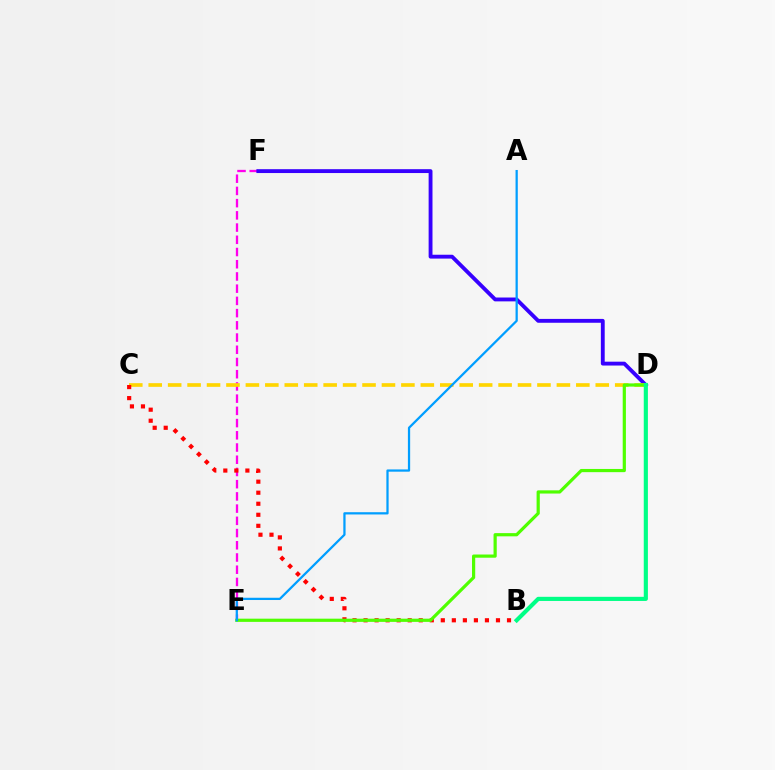{('E', 'F'): [{'color': '#ff00ed', 'line_style': 'dashed', 'thickness': 1.66}], ('D', 'F'): [{'color': '#3700ff', 'line_style': 'solid', 'thickness': 2.77}], ('C', 'D'): [{'color': '#ffd500', 'line_style': 'dashed', 'thickness': 2.64}], ('B', 'C'): [{'color': '#ff0000', 'line_style': 'dotted', 'thickness': 3.0}], ('D', 'E'): [{'color': '#4fff00', 'line_style': 'solid', 'thickness': 2.3}], ('B', 'D'): [{'color': '#00ff86', 'line_style': 'solid', 'thickness': 2.98}], ('A', 'E'): [{'color': '#009eff', 'line_style': 'solid', 'thickness': 1.62}]}